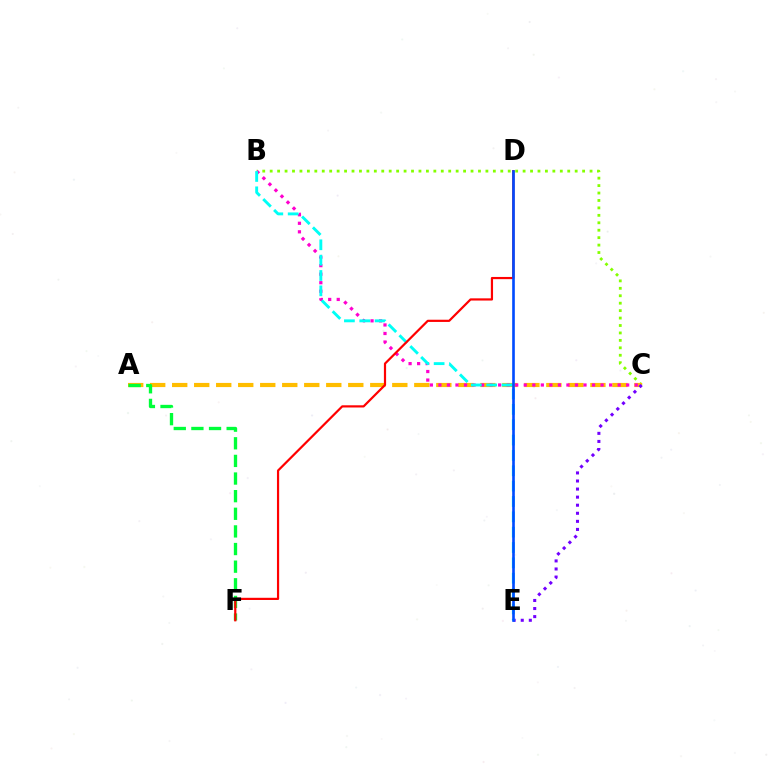{('B', 'C'): [{'color': '#84ff00', 'line_style': 'dotted', 'thickness': 2.02}, {'color': '#ff00cf', 'line_style': 'dotted', 'thickness': 2.32}], ('A', 'C'): [{'color': '#ffbd00', 'line_style': 'dashed', 'thickness': 2.99}], ('A', 'F'): [{'color': '#00ff39', 'line_style': 'dashed', 'thickness': 2.39}], ('C', 'E'): [{'color': '#7200ff', 'line_style': 'dotted', 'thickness': 2.19}], ('B', 'E'): [{'color': '#00fff6', 'line_style': 'dashed', 'thickness': 2.08}], ('D', 'F'): [{'color': '#ff0000', 'line_style': 'solid', 'thickness': 1.59}], ('D', 'E'): [{'color': '#004bff', 'line_style': 'solid', 'thickness': 1.9}]}